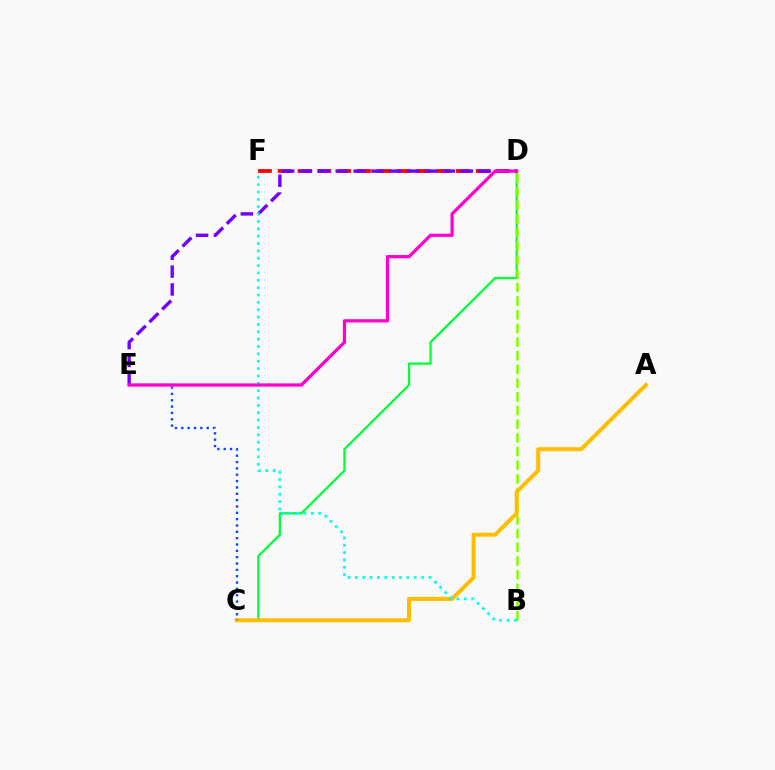{('C', 'D'): [{'color': '#00ff39', 'line_style': 'solid', 'thickness': 1.64}], ('B', 'D'): [{'color': '#84ff00', 'line_style': 'dashed', 'thickness': 1.86}], ('A', 'C'): [{'color': '#ffbd00', 'line_style': 'solid', 'thickness': 2.88}], ('D', 'F'): [{'color': '#ff0000', 'line_style': 'dashed', 'thickness': 2.69}], ('C', 'E'): [{'color': '#004bff', 'line_style': 'dotted', 'thickness': 1.72}], ('D', 'E'): [{'color': '#7200ff', 'line_style': 'dashed', 'thickness': 2.43}, {'color': '#ff00cf', 'line_style': 'solid', 'thickness': 2.33}], ('B', 'F'): [{'color': '#00fff6', 'line_style': 'dotted', 'thickness': 2.0}]}